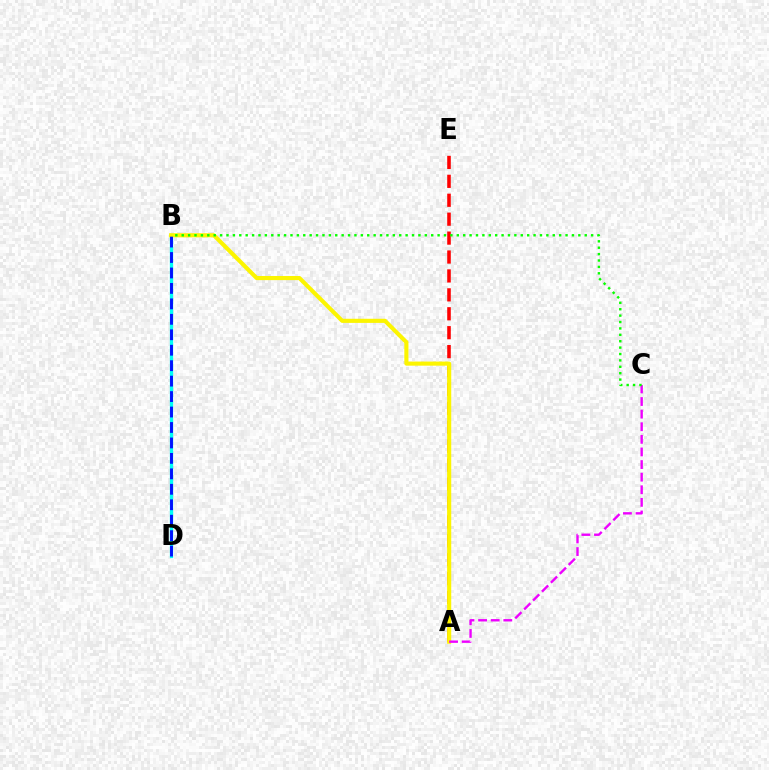{('B', 'D'): [{'color': '#00fff6', 'line_style': 'solid', 'thickness': 2.38}, {'color': '#0010ff', 'line_style': 'dashed', 'thickness': 2.1}], ('A', 'E'): [{'color': '#ff0000', 'line_style': 'dashed', 'thickness': 2.57}], ('A', 'B'): [{'color': '#fcf500', 'line_style': 'solid', 'thickness': 2.97}], ('A', 'C'): [{'color': '#ee00ff', 'line_style': 'dashed', 'thickness': 1.71}], ('B', 'C'): [{'color': '#08ff00', 'line_style': 'dotted', 'thickness': 1.74}]}